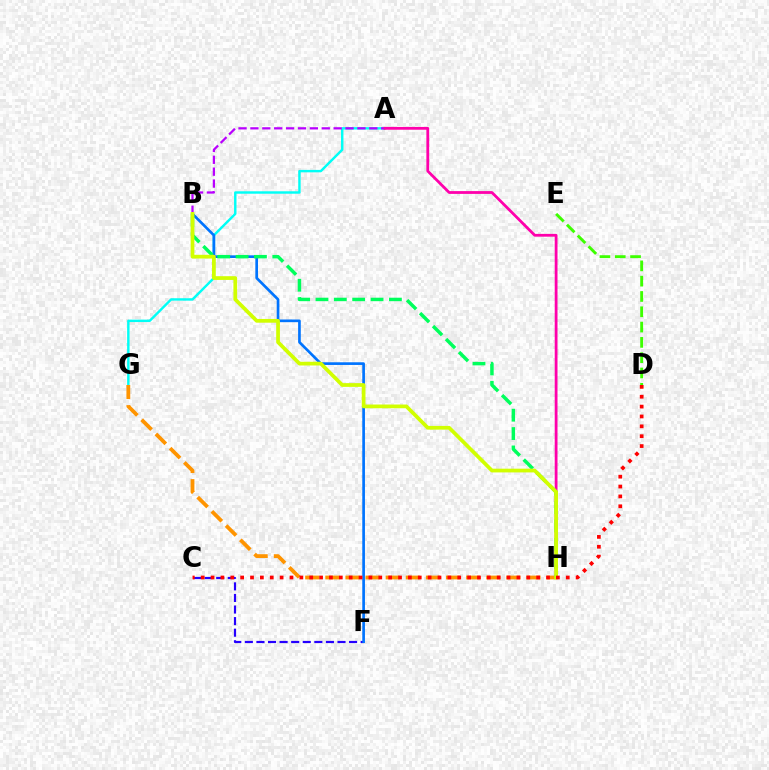{('C', 'F'): [{'color': '#2500ff', 'line_style': 'dashed', 'thickness': 1.57}], ('A', 'G'): [{'color': '#00fff6', 'line_style': 'solid', 'thickness': 1.75}], ('A', 'B'): [{'color': '#b900ff', 'line_style': 'dashed', 'thickness': 1.62}], ('G', 'H'): [{'color': '#ff9400', 'line_style': 'dashed', 'thickness': 2.73}], ('D', 'E'): [{'color': '#3dff00', 'line_style': 'dashed', 'thickness': 2.08}], ('B', 'F'): [{'color': '#0074ff', 'line_style': 'solid', 'thickness': 1.93}], ('A', 'H'): [{'color': '#ff00ac', 'line_style': 'solid', 'thickness': 2.01}], ('B', 'H'): [{'color': '#00ff5c', 'line_style': 'dashed', 'thickness': 2.49}, {'color': '#d1ff00', 'line_style': 'solid', 'thickness': 2.69}], ('C', 'D'): [{'color': '#ff0000', 'line_style': 'dotted', 'thickness': 2.68}]}